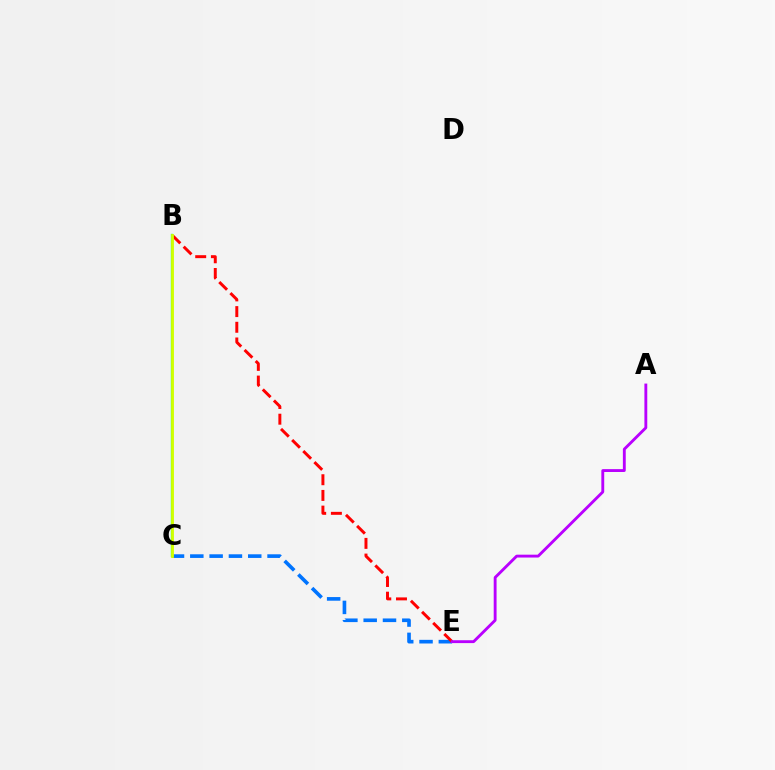{('B', 'C'): [{'color': '#00ff5c', 'line_style': 'solid', 'thickness': 1.68}, {'color': '#d1ff00', 'line_style': 'solid', 'thickness': 2.04}], ('C', 'E'): [{'color': '#0074ff', 'line_style': 'dashed', 'thickness': 2.62}], ('B', 'E'): [{'color': '#ff0000', 'line_style': 'dashed', 'thickness': 2.13}], ('A', 'E'): [{'color': '#b900ff', 'line_style': 'solid', 'thickness': 2.06}]}